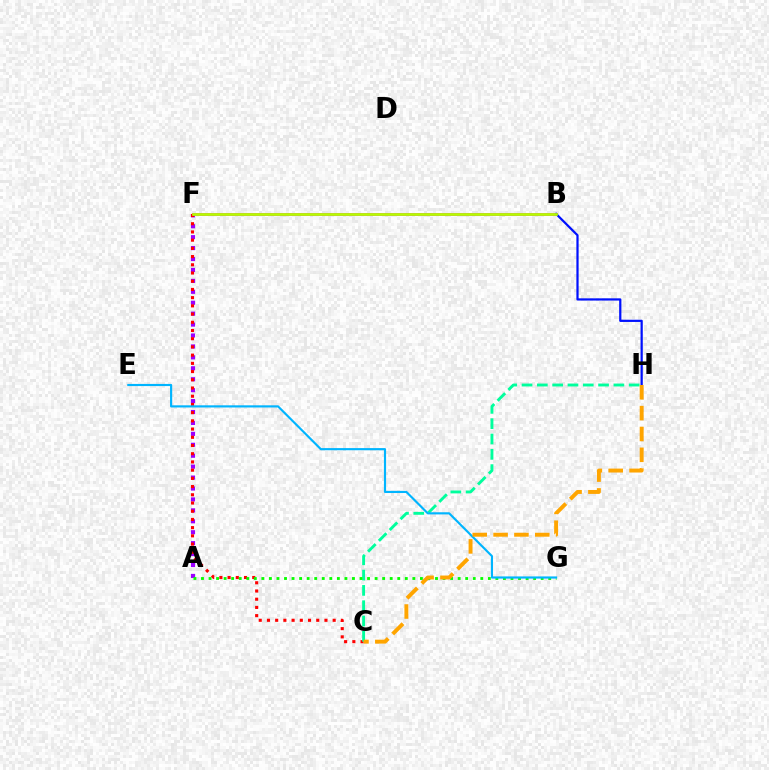{('B', 'F'): [{'color': '#ff00bd', 'line_style': 'solid', 'thickness': 1.9}, {'color': '#b3ff00', 'line_style': 'solid', 'thickness': 1.95}], ('A', 'F'): [{'color': '#9b00ff', 'line_style': 'dotted', 'thickness': 2.97}], ('B', 'H'): [{'color': '#0010ff', 'line_style': 'solid', 'thickness': 1.6}], ('C', 'F'): [{'color': '#ff0000', 'line_style': 'dotted', 'thickness': 2.23}], ('C', 'H'): [{'color': '#00ff9d', 'line_style': 'dashed', 'thickness': 2.08}, {'color': '#ffa500', 'line_style': 'dashed', 'thickness': 2.83}], ('A', 'G'): [{'color': '#08ff00', 'line_style': 'dotted', 'thickness': 2.05}], ('E', 'G'): [{'color': '#00b5ff', 'line_style': 'solid', 'thickness': 1.55}]}